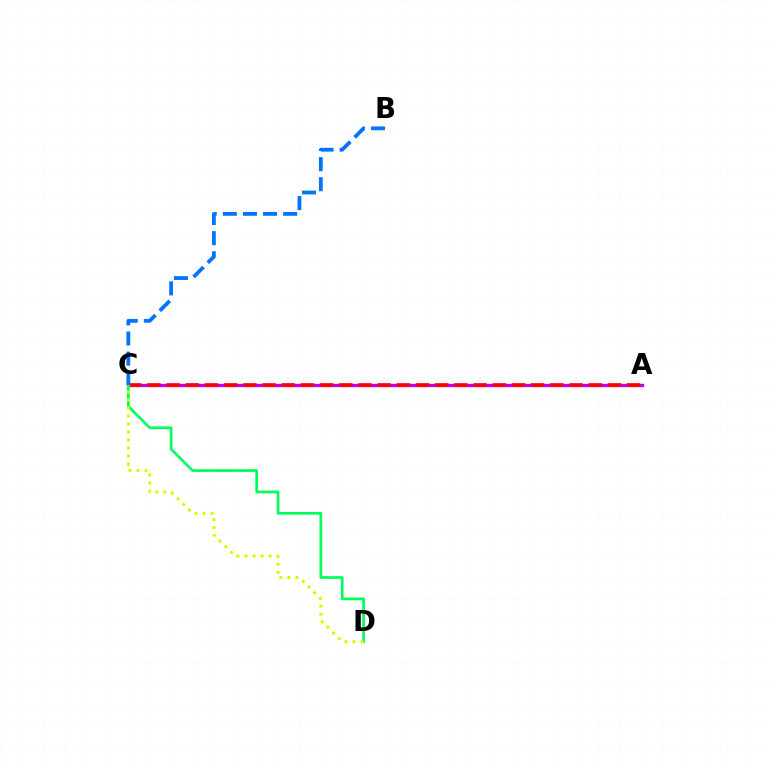{('A', 'C'): [{'color': '#b900ff', 'line_style': 'solid', 'thickness': 2.4}, {'color': '#ff0000', 'line_style': 'dashed', 'thickness': 2.61}], ('C', 'D'): [{'color': '#00ff5c', 'line_style': 'solid', 'thickness': 1.95}, {'color': '#d1ff00', 'line_style': 'dotted', 'thickness': 2.18}], ('B', 'C'): [{'color': '#0074ff', 'line_style': 'dashed', 'thickness': 2.73}]}